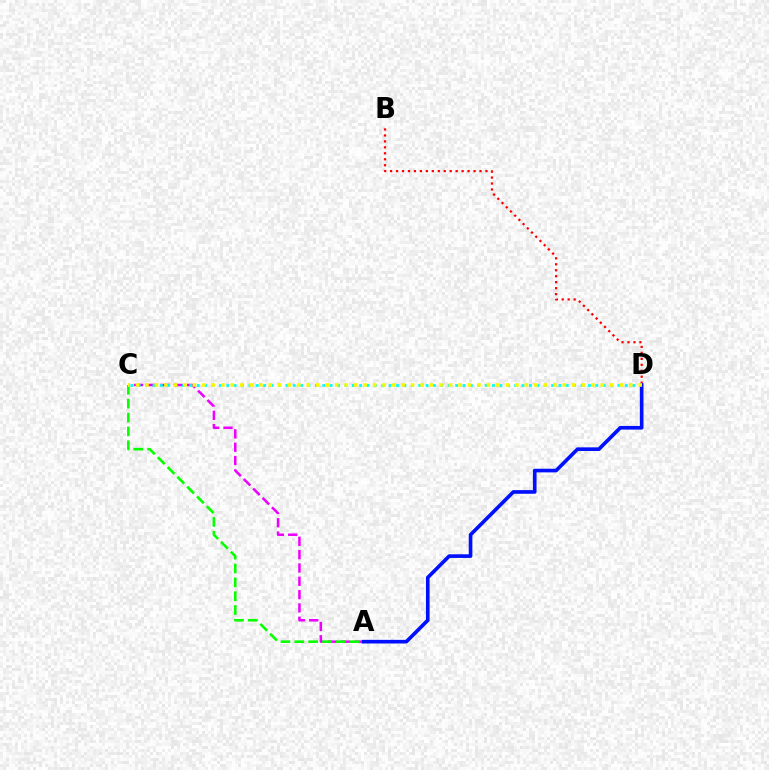{('B', 'D'): [{'color': '#ff0000', 'line_style': 'dotted', 'thickness': 1.62}], ('A', 'C'): [{'color': '#ee00ff', 'line_style': 'dashed', 'thickness': 1.81}, {'color': '#08ff00', 'line_style': 'dashed', 'thickness': 1.88}], ('C', 'D'): [{'color': '#00fff6', 'line_style': 'dotted', 'thickness': 2.01}, {'color': '#fcf500', 'line_style': 'dotted', 'thickness': 2.58}], ('A', 'D'): [{'color': '#0010ff', 'line_style': 'solid', 'thickness': 2.62}]}